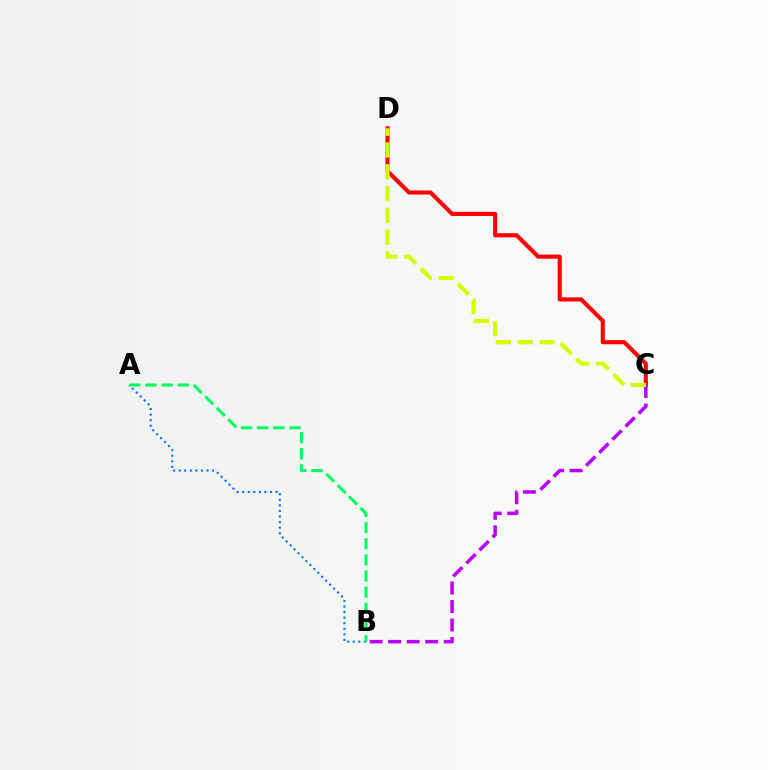{('C', 'D'): [{'color': '#ff0000', 'line_style': 'solid', 'thickness': 2.95}, {'color': '#d1ff00', 'line_style': 'dashed', 'thickness': 2.96}], ('A', 'B'): [{'color': '#0074ff', 'line_style': 'dotted', 'thickness': 1.51}, {'color': '#00ff5c', 'line_style': 'dashed', 'thickness': 2.2}], ('B', 'C'): [{'color': '#b900ff', 'line_style': 'dashed', 'thickness': 2.52}]}